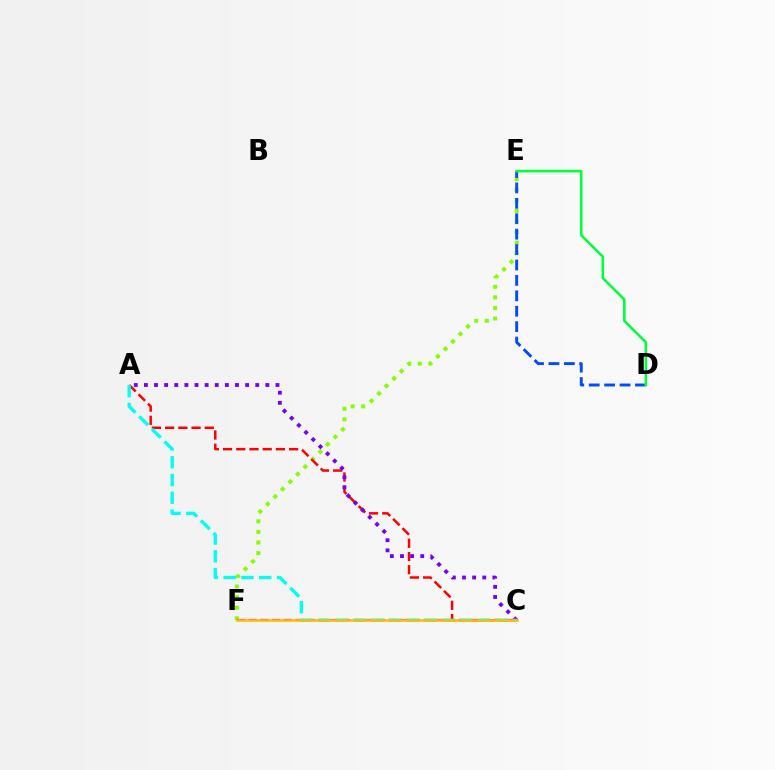{('E', 'F'): [{'color': '#84ff00', 'line_style': 'dotted', 'thickness': 2.88}], ('C', 'F'): [{'color': '#ff00cf', 'line_style': 'dashed', 'thickness': 1.58}, {'color': '#ffbd00', 'line_style': 'solid', 'thickness': 1.83}], ('D', 'E'): [{'color': '#004bff', 'line_style': 'dashed', 'thickness': 2.09}, {'color': '#00ff39', 'line_style': 'solid', 'thickness': 1.82}], ('A', 'C'): [{'color': '#ff0000', 'line_style': 'dashed', 'thickness': 1.8}, {'color': '#7200ff', 'line_style': 'dotted', 'thickness': 2.75}, {'color': '#00fff6', 'line_style': 'dashed', 'thickness': 2.42}]}